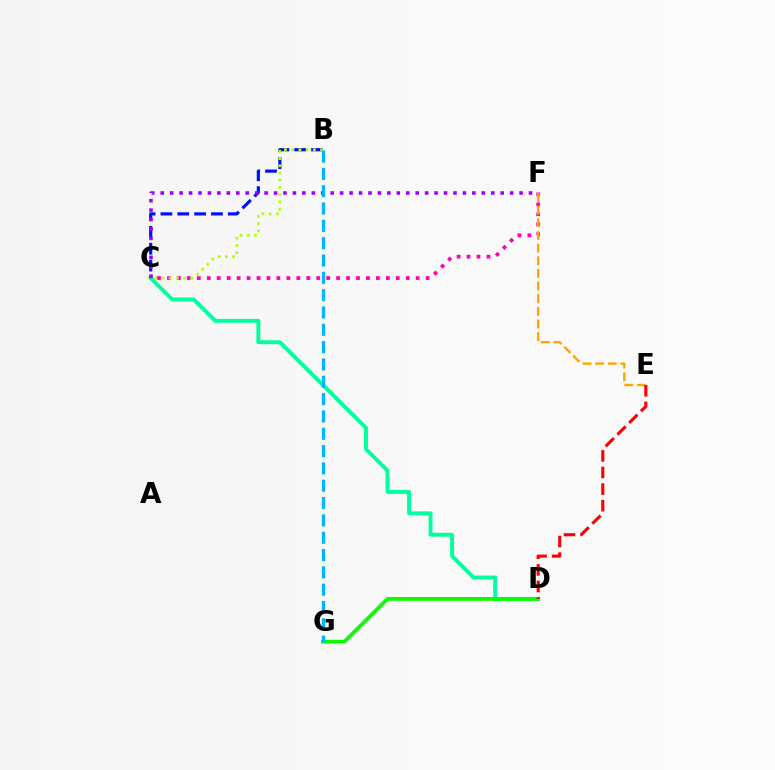{('C', 'D'): [{'color': '#00ff9d', 'line_style': 'solid', 'thickness': 2.8}], ('B', 'C'): [{'color': '#0010ff', 'line_style': 'dashed', 'thickness': 2.29}, {'color': '#b3ff00', 'line_style': 'dotted', 'thickness': 1.96}], ('C', 'F'): [{'color': '#9b00ff', 'line_style': 'dotted', 'thickness': 2.57}, {'color': '#ff00bd', 'line_style': 'dotted', 'thickness': 2.7}], ('D', 'G'): [{'color': '#08ff00', 'line_style': 'solid', 'thickness': 2.7}], ('E', 'F'): [{'color': '#ffa500', 'line_style': 'dashed', 'thickness': 1.72}], ('D', 'E'): [{'color': '#ff0000', 'line_style': 'dashed', 'thickness': 2.26}], ('B', 'G'): [{'color': '#00b5ff', 'line_style': 'dashed', 'thickness': 2.35}]}